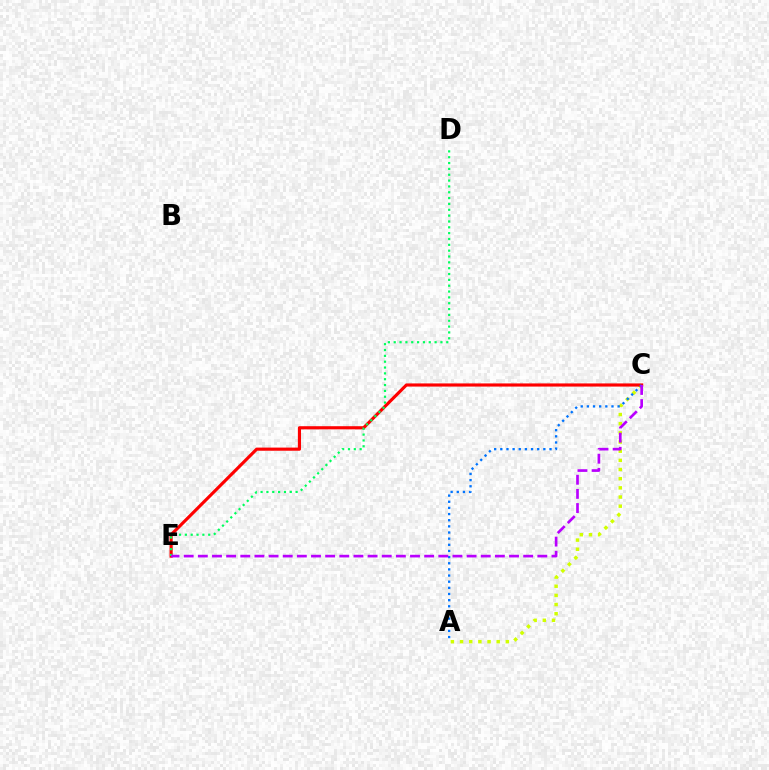{('A', 'C'): [{'color': '#d1ff00', 'line_style': 'dotted', 'thickness': 2.49}, {'color': '#0074ff', 'line_style': 'dotted', 'thickness': 1.67}], ('C', 'E'): [{'color': '#ff0000', 'line_style': 'solid', 'thickness': 2.27}, {'color': '#b900ff', 'line_style': 'dashed', 'thickness': 1.92}], ('D', 'E'): [{'color': '#00ff5c', 'line_style': 'dotted', 'thickness': 1.59}]}